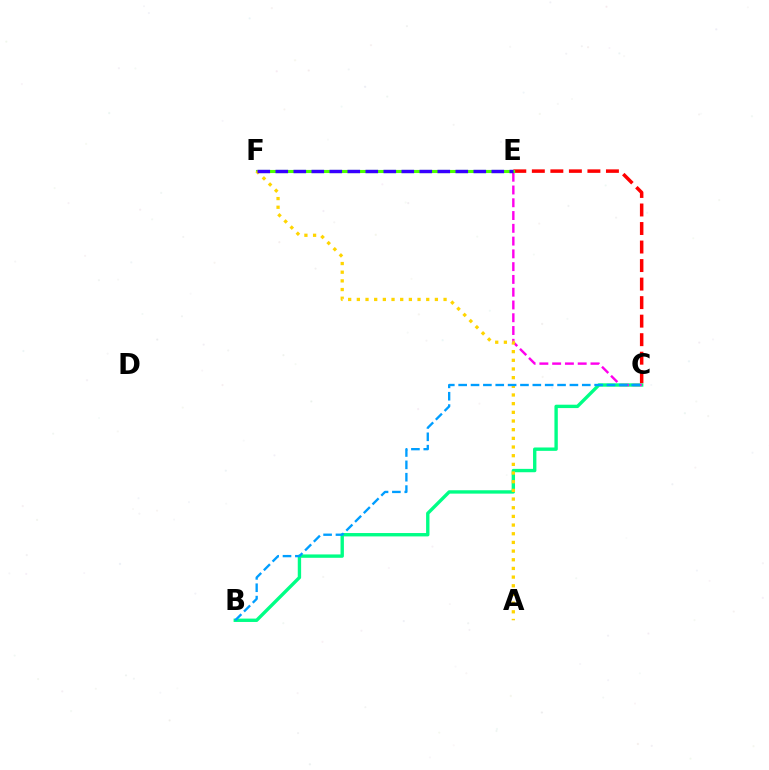{('B', 'C'): [{'color': '#00ff86', 'line_style': 'solid', 'thickness': 2.43}, {'color': '#009eff', 'line_style': 'dashed', 'thickness': 1.68}], ('C', 'E'): [{'color': '#ff00ed', 'line_style': 'dashed', 'thickness': 1.74}, {'color': '#ff0000', 'line_style': 'dashed', 'thickness': 2.52}], ('E', 'F'): [{'color': '#4fff00', 'line_style': 'solid', 'thickness': 2.25}, {'color': '#3700ff', 'line_style': 'dashed', 'thickness': 2.45}], ('A', 'F'): [{'color': '#ffd500', 'line_style': 'dotted', 'thickness': 2.36}]}